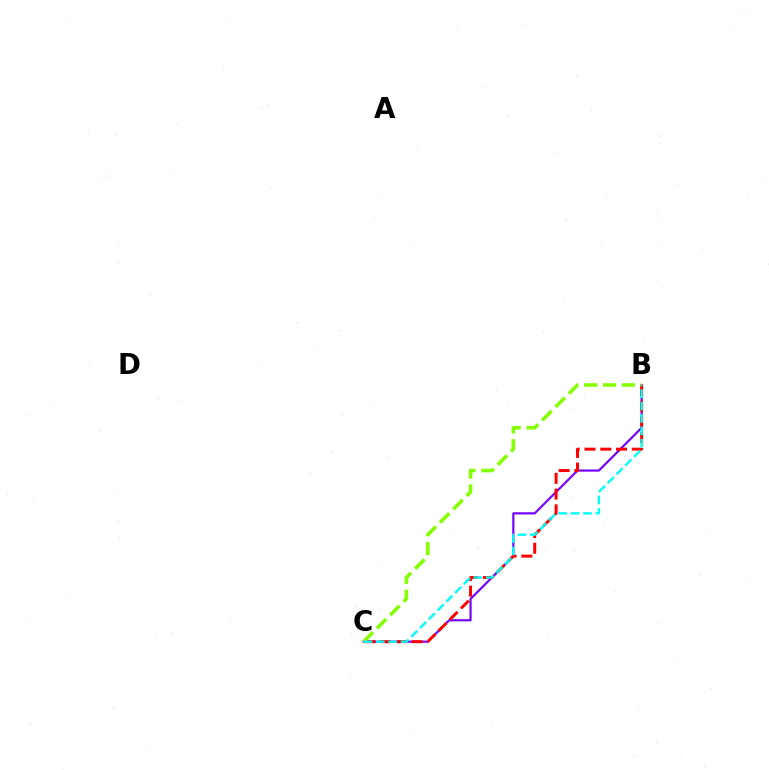{('B', 'C'): [{'color': '#7200ff', 'line_style': 'solid', 'thickness': 1.55}, {'color': '#ff0000', 'line_style': 'dashed', 'thickness': 2.14}, {'color': '#84ff00', 'line_style': 'dashed', 'thickness': 2.56}, {'color': '#00fff6', 'line_style': 'dashed', 'thickness': 1.68}]}